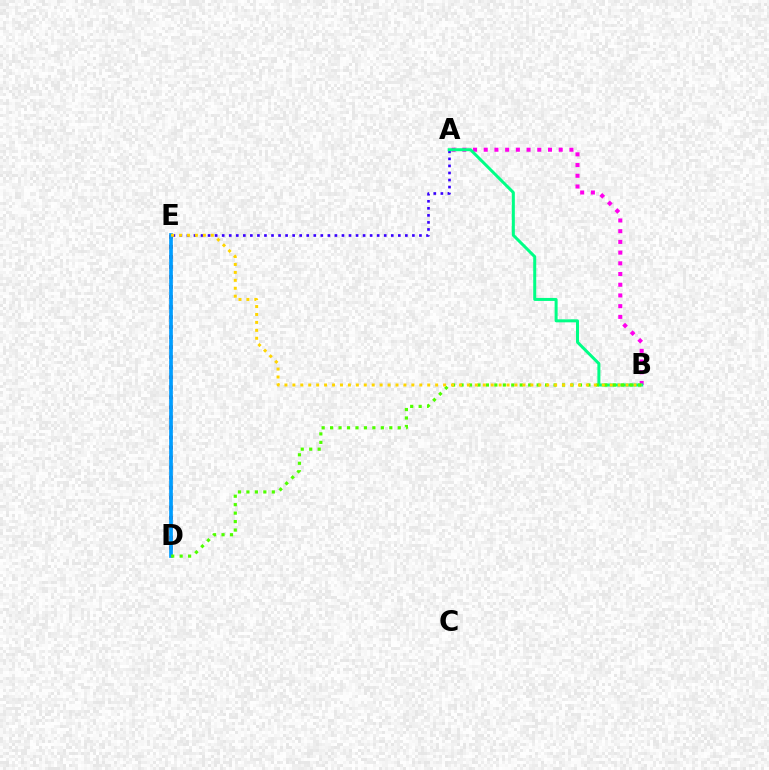{('D', 'E'): [{'color': '#ff0000', 'line_style': 'dotted', 'thickness': 2.72}, {'color': '#009eff', 'line_style': 'solid', 'thickness': 2.66}], ('A', 'B'): [{'color': '#ff00ed', 'line_style': 'dotted', 'thickness': 2.91}, {'color': '#00ff86', 'line_style': 'solid', 'thickness': 2.16}], ('A', 'E'): [{'color': '#3700ff', 'line_style': 'dotted', 'thickness': 1.91}], ('B', 'D'): [{'color': '#4fff00', 'line_style': 'dotted', 'thickness': 2.3}], ('B', 'E'): [{'color': '#ffd500', 'line_style': 'dotted', 'thickness': 2.16}]}